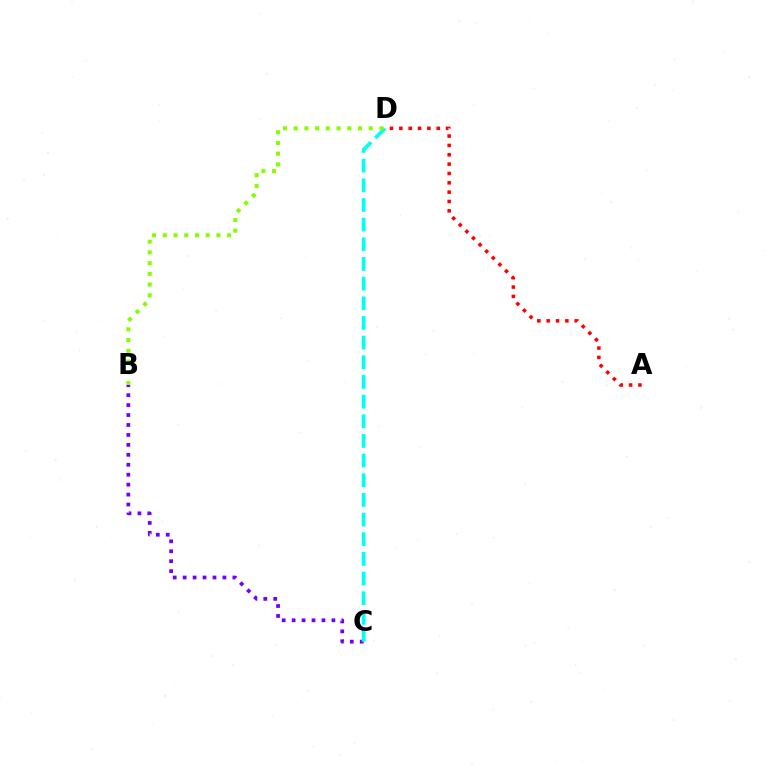{('A', 'D'): [{'color': '#ff0000', 'line_style': 'dotted', 'thickness': 2.54}], ('B', 'C'): [{'color': '#7200ff', 'line_style': 'dotted', 'thickness': 2.7}], ('C', 'D'): [{'color': '#00fff6', 'line_style': 'dashed', 'thickness': 2.67}], ('B', 'D'): [{'color': '#84ff00', 'line_style': 'dotted', 'thickness': 2.91}]}